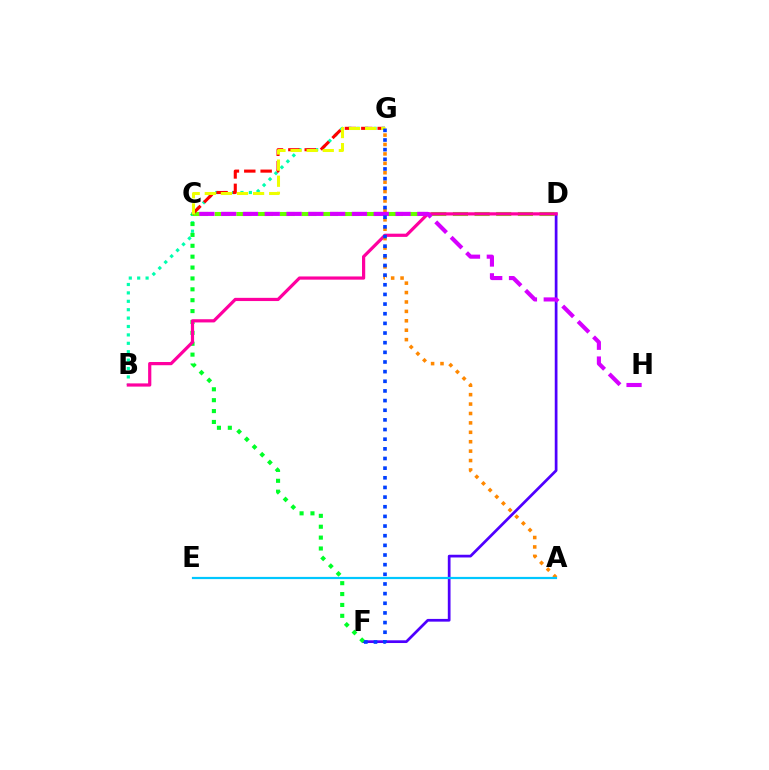{('B', 'G'): [{'color': '#00ffaf', 'line_style': 'dotted', 'thickness': 2.28}], ('C', 'D'): [{'color': '#66ff00', 'line_style': 'dashed', 'thickness': 2.94}], ('D', 'F'): [{'color': '#4f00ff', 'line_style': 'solid', 'thickness': 1.96}], ('C', 'F'): [{'color': '#00ff27', 'line_style': 'dotted', 'thickness': 2.96}], ('B', 'D'): [{'color': '#ff00a0', 'line_style': 'solid', 'thickness': 2.31}], ('C', 'G'): [{'color': '#ff0000', 'line_style': 'dashed', 'thickness': 2.22}, {'color': '#eeff00', 'line_style': 'dashed', 'thickness': 2.19}], ('A', 'G'): [{'color': '#ff8800', 'line_style': 'dotted', 'thickness': 2.56}], ('C', 'H'): [{'color': '#d600ff', 'line_style': 'dashed', 'thickness': 2.96}], ('A', 'E'): [{'color': '#00c7ff', 'line_style': 'solid', 'thickness': 1.59}], ('F', 'G'): [{'color': '#003fff', 'line_style': 'dotted', 'thickness': 2.62}]}